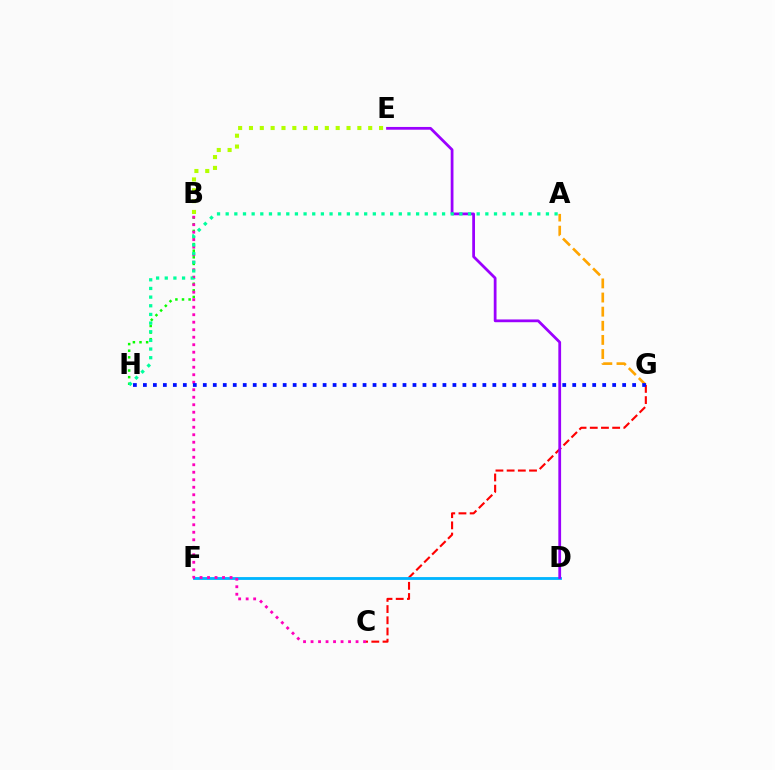{('C', 'G'): [{'color': '#ff0000', 'line_style': 'dashed', 'thickness': 1.52}], ('A', 'G'): [{'color': '#ffa500', 'line_style': 'dashed', 'thickness': 1.92}], ('D', 'F'): [{'color': '#00b5ff', 'line_style': 'solid', 'thickness': 2.04}], ('B', 'H'): [{'color': '#08ff00', 'line_style': 'dotted', 'thickness': 1.8}], ('D', 'E'): [{'color': '#9b00ff', 'line_style': 'solid', 'thickness': 1.99}], ('B', 'C'): [{'color': '#ff00bd', 'line_style': 'dotted', 'thickness': 2.04}], ('B', 'E'): [{'color': '#b3ff00', 'line_style': 'dotted', 'thickness': 2.95}], ('G', 'H'): [{'color': '#0010ff', 'line_style': 'dotted', 'thickness': 2.71}], ('A', 'H'): [{'color': '#00ff9d', 'line_style': 'dotted', 'thickness': 2.35}]}